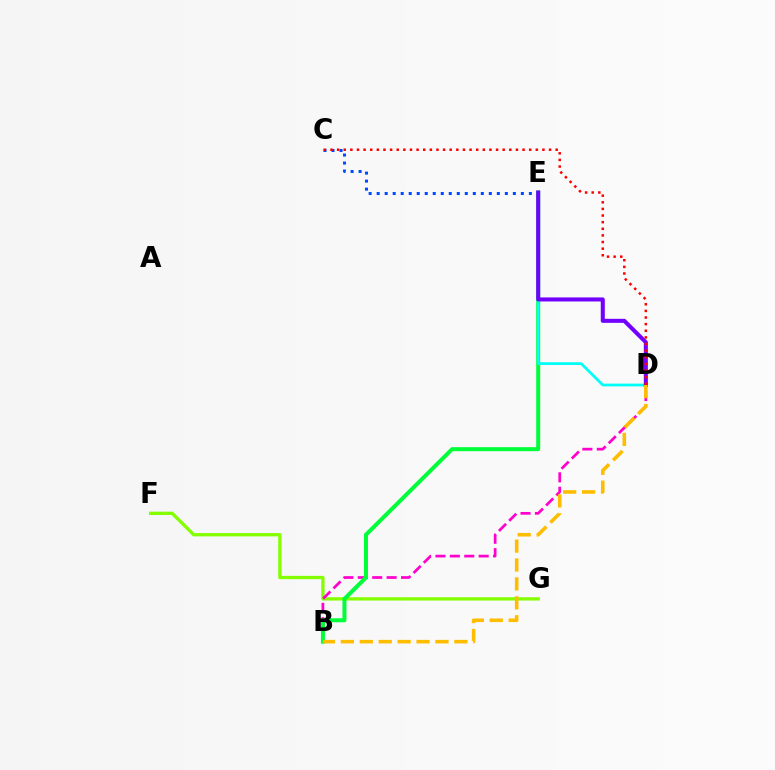{('F', 'G'): [{'color': '#84ff00', 'line_style': 'solid', 'thickness': 2.38}], ('B', 'D'): [{'color': '#ff00cf', 'line_style': 'dashed', 'thickness': 1.96}, {'color': '#ffbd00', 'line_style': 'dashed', 'thickness': 2.57}], ('B', 'E'): [{'color': '#00ff39', 'line_style': 'solid', 'thickness': 2.88}], ('C', 'E'): [{'color': '#004bff', 'line_style': 'dotted', 'thickness': 2.18}], ('D', 'E'): [{'color': '#00fff6', 'line_style': 'solid', 'thickness': 1.99}, {'color': '#7200ff', 'line_style': 'solid', 'thickness': 2.91}], ('C', 'D'): [{'color': '#ff0000', 'line_style': 'dotted', 'thickness': 1.8}]}